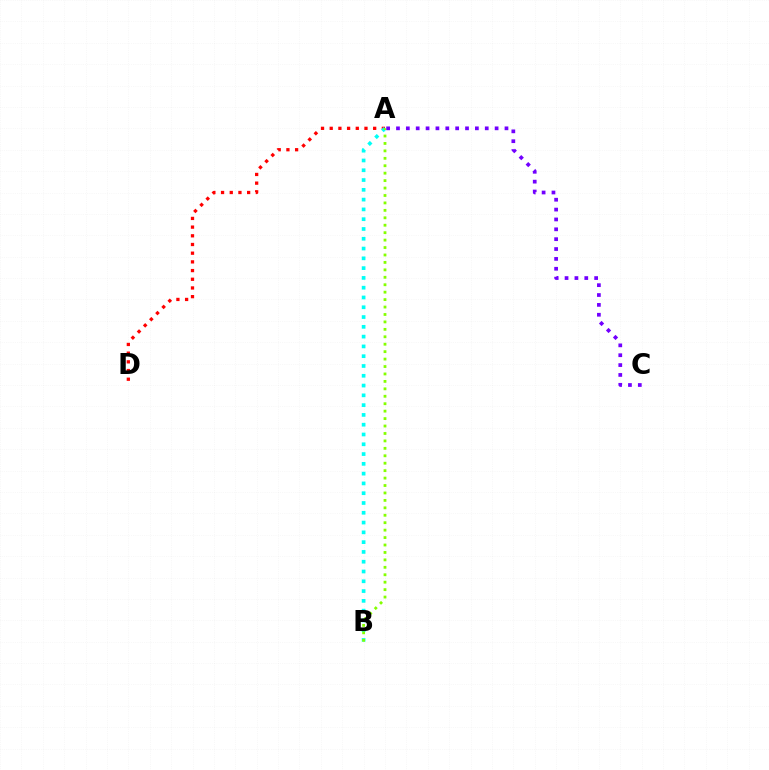{('A', 'D'): [{'color': '#ff0000', 'line_style': 'dotted', 'thickness': 2.36}], ('A', 'B'): [{'color': '#00fff6', 'line_style': 'dotted', 'thickness': 2.66}, {'color': '#84ff00', 'line_style': 'dotted', 'thickness': 2.02}], ('A', 'C'): [{'color': '#7200ff', 'line_style': 'dotted', 'thickness': 2.68}]}